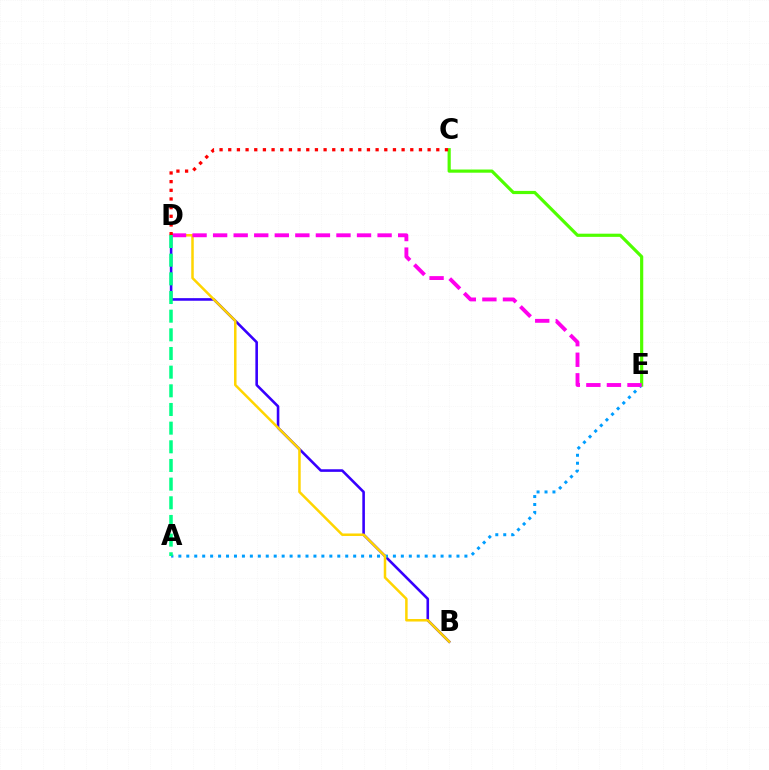{('B', 'D'): [{'color': '#3700ff', 'line_style': 'solid', 'thickness': 1.87}, {'color': '#ffd500', 'line_style': 'solid', 'thickness': 1.8}], ('A', 'E'): [{'color': '#009eff', 'line_style': 'dotted', 'thickness': 2.16}], ('C', 'E'): [{'color': '#4fff00', 'line_style': 'solid', 'thickness': 2.29}], ('D', 'E'): [{'color': '#ff00ed', 'line_style': 'dashed', 'thickness': 2.79}], ('C', 'D'): [{'color': '#ff0000', 'line_style': 'dotted', 'thickness': 2.36}], ('A', 'D'): [{'color': '#00ff86', 'line_style': 'dashed', 'thickness': 2.54}]}